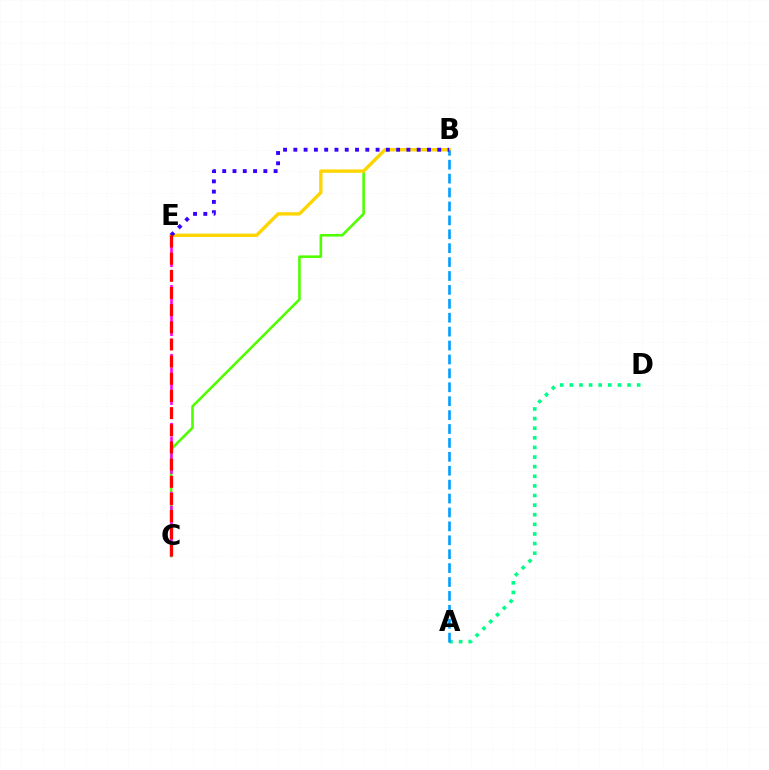{('B', 'C'): [{'color': '#4fff00', 'line_style': 'solid', 'thickness': 1.86}], ('C', 'E'): [{'color': '#ff00ed', 'line_style': 'dashed', 'thickness': 1.87}, {'color': '#ff0000', 'line_style': 'dashed', 'thickness': 2.33}], ('A', 'D'): [{'color': '#00ff86', 'line_style': 'dotted', 'thickness': 2.61}], ('B', 'E'): [{'color': '#ffd500', 'line_style': 'solid', 'thickness': 2.41}, {'color': '#3700ff', 'line_style': 'dotted', 'thickness': 2.79}], ('A', 'B'): [{'color': '#009eff', 'line_style': 'dashed', 'thickness': 1.89}]}